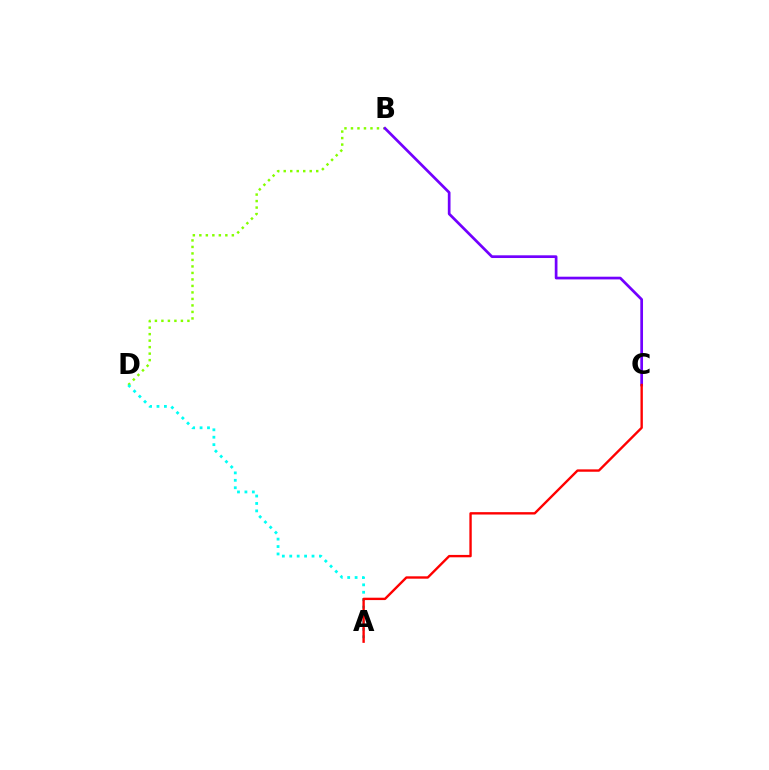{('B', 'D'): [{'color': '#84ff00', 'line_style': 'dotted', 'thickness': 1.77}], ('A', 'D'): [{'color': '#00fff6', 'line_style': 'dotted', 'thickness': 2.02}], ('B', 'C'): [{'color': '#7200ff', 'line_style': 'solid', 'thickness': 1.95}], ('A', 'C'): [{'color': '#ff0000', 'line_style': 'solid', 'thickness': 1.71}]}